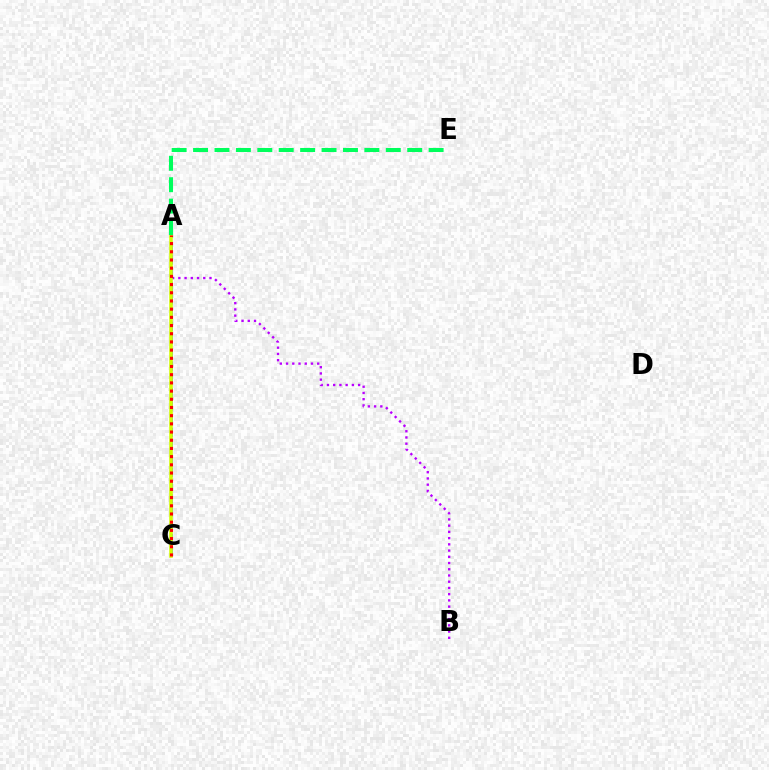{('A', 'C'): [{'color': '#0074ff', 'line_style': 'dashed', 'thickness': 1.8}, {'color': '#d1ff00', 'line_style': 'solid', 'thickness': 2.56}, {'color': '#ff0000', 'line_style': 'dotted', 'thickness': 2.23}], ('A', 'B'): [{'color': '#b900ff', 'line_style': 'dotted', 'thickness': 1.69}], ('A', 'E'): [{'color': '#00ff5c', 'line_style': 'dashed', 'thickness': 2.91}]}